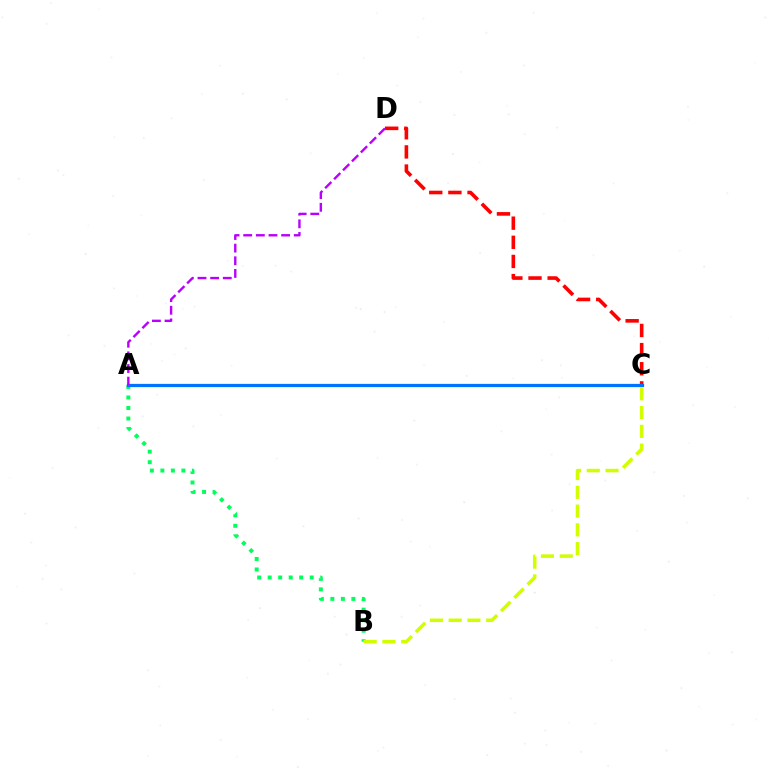{('C', 'D'): [{'color': '#ff0000', 'line_style': 'dashed', 'thickness': 2.6}], ('A', 'B'): [{'color': '#00ff5c', 'line_style': 'dotted', 'thickness': 2.86}], ('A', 'C'): [{'color': '#0074ff', 'line_style': 'solid', 'thickness': 2.34}], ('B', 'C'): [{'color': '#d1ff00', 'line_style': 'dashed', 'thickness': 2.55}], ('A', 'D'): [{'color': '#b900ff', 'line_style': 'dashed', 'thickness': 1.72}]}